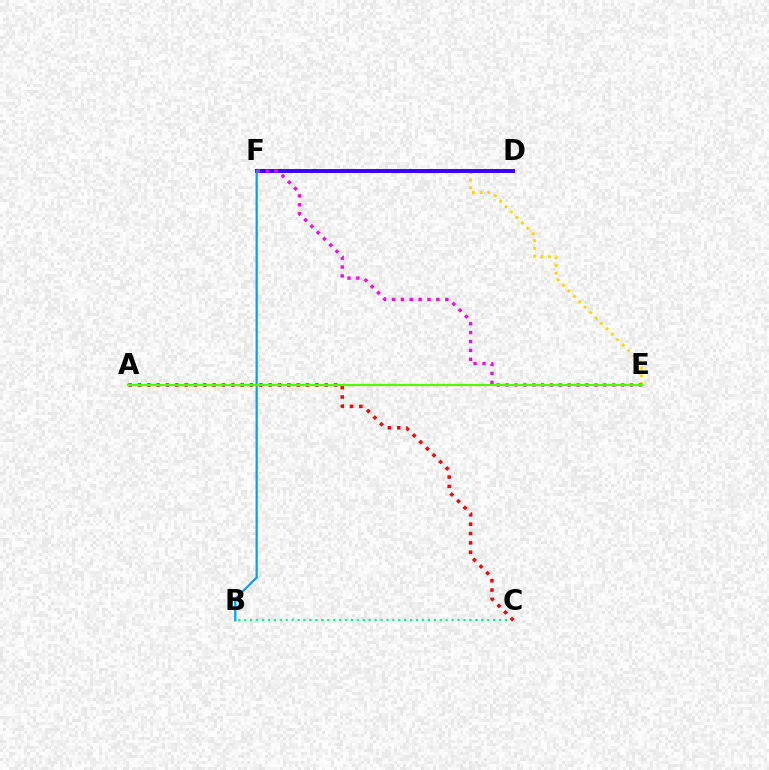{('E', 'F'): [{'color': '#ffd500', 'line_style': 'dotted', 'thickness': 2.09}, {'color': '#ff00ed', 'line_style': 'dotted', 'thickness': 2.41}], ('B', 'C'): [{'color': '#00ff86', 'line_style': 'dotted', 'thickness': 1.61}], ('D', 'F'): [{'color': '#3700ff', 'line_style': 'solid', 'thickness': 2.85}], ('A', 'C'): [{'color': '#ff0000', 'line_style': 'dotted', 'thickness': 2.54}], ('B', 'F'): [{'color': '#009eff', 'line_style': 'solid', 'thickness': 1.59}], ('A', 'E'): [{'color': '#4fff00', 'line_style': 'solid', 'thickness': 1.66}]}